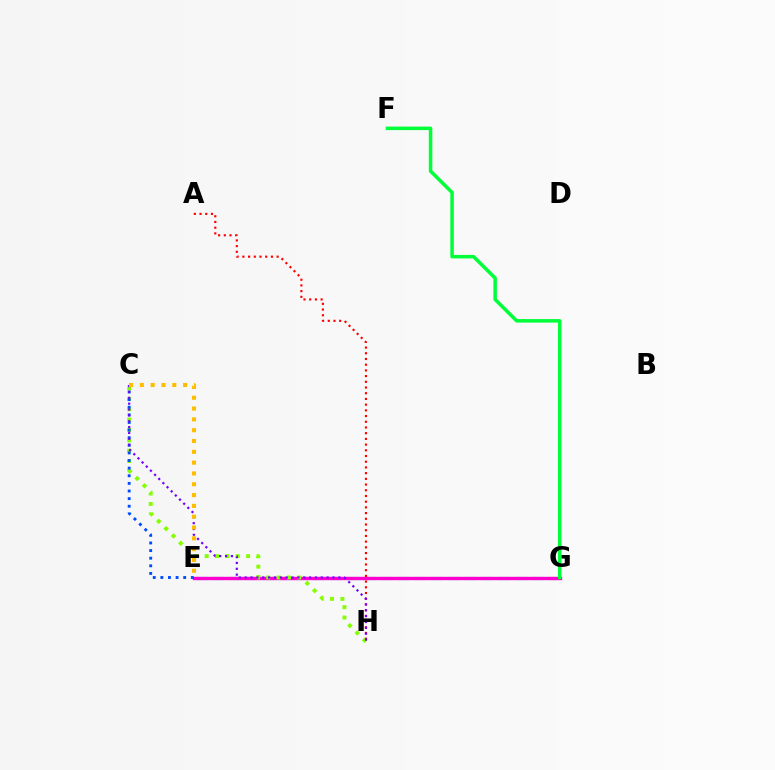{('E', 'G'): [{'color': '#00fff6', 'line_style': 'dashed', 'thickness': 2.29}, {'color': '#ff00cf', 'line_style': 'solid', 'thickness': 2.44}], ('F', 'G'): [{'color': '#00ff39', 'line_style': 'solid', 'thickness': 2.53}], ('A', 'H'): [{'color': '#ff0000', 'line_style': 'dotted', 'thickness': 1.55}], ('C', 'H'): [{'color': '#84ff00', 'line_style': 'dotted', 'thickness': 2.82}, {'color': '#7200ff', 'line_style': 'dotted', 'thickness': 1.59}], ('C', 'E'): [{'color': '#004bff', 'line_style': 'dotted', 'thickness': 2.07}, {'color': '#ffbd00', 'line_style': 'dotted', 'thickness': 2.94}]}